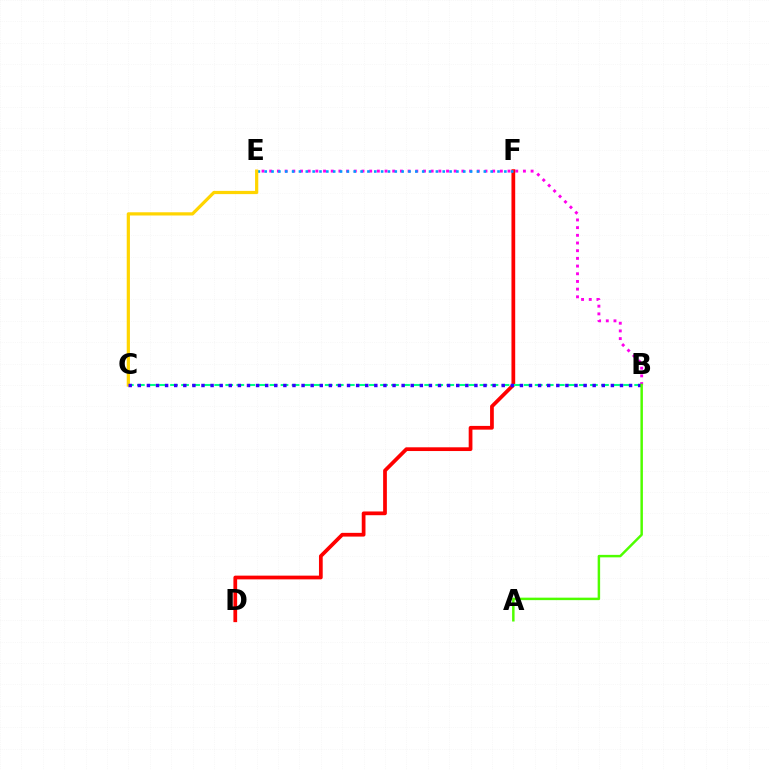{('B', 'E'): [{'color': '#ff00ed', 'line_style': 'dotted', 'thickness': 2.09}], ('D', 'F'): [{'color': '#ff0000', 'line_style': 'solid', 'thickness': 2.69}], ('B', 'C'): [{'color': '#00ff86', 'line_style': 'dashed', 'thickness': 1.5}, {'color': '#3700ff', 'line_style': 'dotted', 'thickness': 2.47}], ('E', 'F'): [{'color': '#009eff', 'line_style': 'dotted', 'thickness': 1.86}], ('C', 'E'): [{'color': '#ffd500', 'line_style': 'solid', 'thickness': 2.32}], ('A', 'B'): [{'color': '#4fff00', 'line_style': 'solid', 'thickness': 1.78}]}